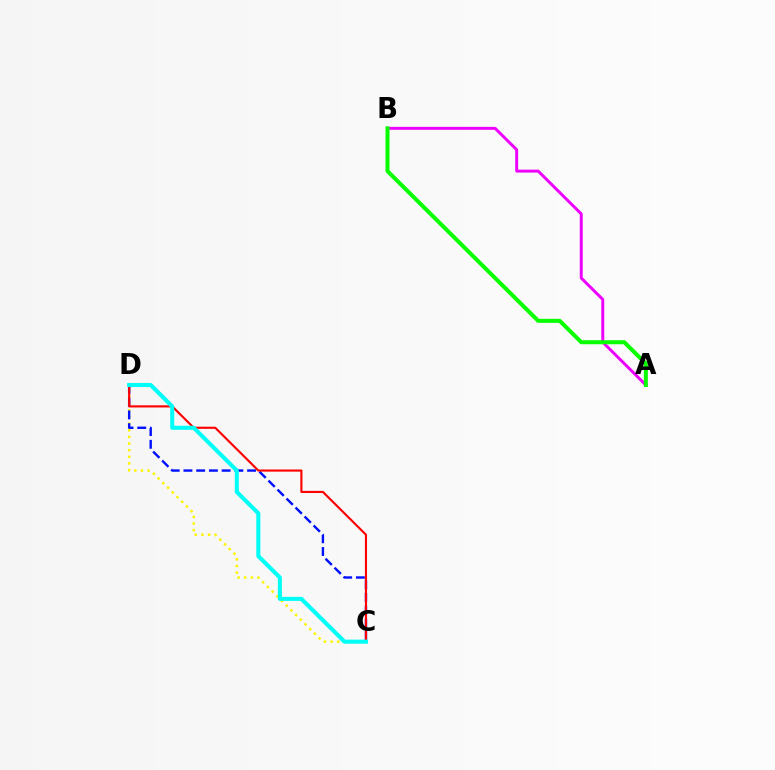{('A', 'B'): [{'color': '#ee00ff', 'line_style': 'solid', 'thickness': 2.12}, {'color': '#08ff00', 'line_style': 'solid', 'thickness': 2.89}], ('C', 'D'): [{'color': '#fcf500', 'line_style': 'dotted', 'thickness': 1.8}, {'color': '#0010ff', 'line_style': 'dashed', 'thickness': 1.73}, {'color': '#ff0000', 'line_style': 'solid', 'thickness': 1.54}, {'color': '#00fff6', 'line_style': 'solid', 'thickness': 2.92}]}